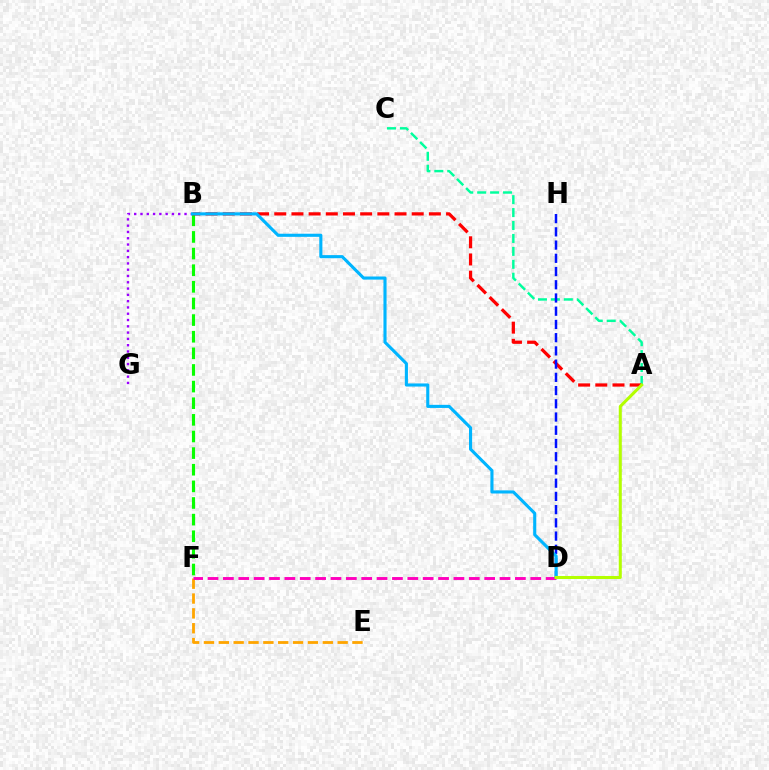{('E', 'F'): [{'color': '#ffa500', 'line_style': 'dashed', 'thickness': 2.02}], ('B', 'F'): [{'color': '#08ff00', 'line_style': 'dashed', 'thickness': 2.26}], ('A', 'C'): [{'color': '#00ff9d', 'line_style': 'dashed', 'thickness': 1.76}], ('A', 'B'): [{'color': '#ff0000', 'line_style': 'dashed', 'thickness': 2.33}], ('B', 'G'): [{'color': '#9b00ff', 'line_style': 'dotted', 'thickness': 1.71}], ('D', 'H'): [{'color': '#0010ff', 'line_style': 'dashed', 'thickness': 1.8}], ('D', 'F'): [{'color': '#ff00bd', 'line_style': 'dashed', 'thickness': 2.09}], ('B', 'D'): [{'color': '#00b5ff', 'line_style': 'solid', 'thickness': 2.24}], ('A', 'D'): [{'color': '#b3ff00', 'line_style': 'solid', 'thickness': 2.18}]}